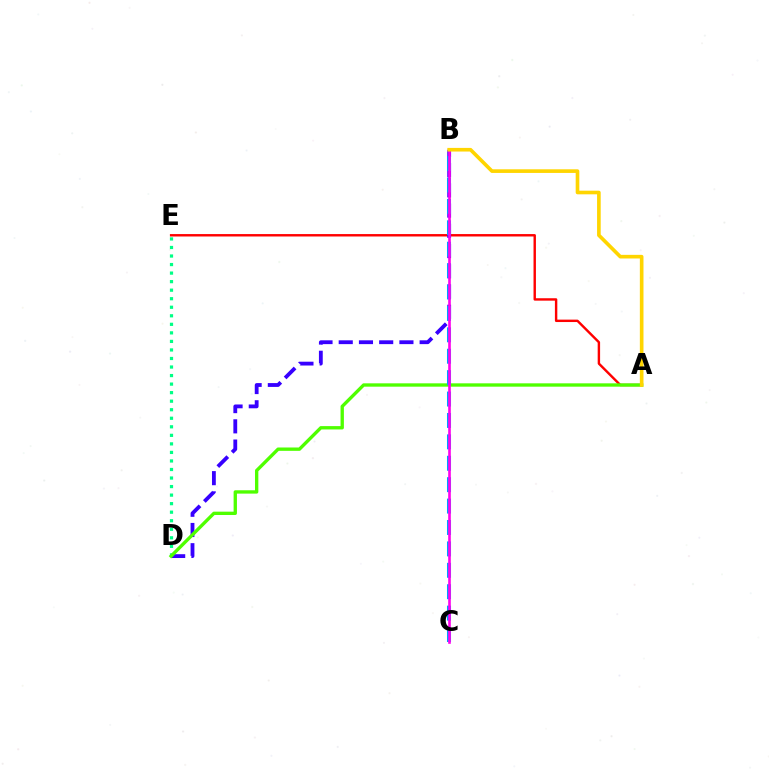{('A', 'E'): [{'color': '#ff0000', 'line_style': 'solid', 'thickness': 1.74}], ('B', 'D'): [{'color': '#3700ff', 'line_style': 'dashed', 'thickness': 2.75}], ('D', 'E'): [{'color': '#00ff86', 'line_style': 'dotted', 'thickness': 2.32}], ('A', 'D'): [{'color': '#4fff00', 'line_style': 'solid', 'thickness': 2.41}], ('B', 'C'): [{'color': '#009eff', 'line_style': 'dashed', 'thickness': 2.91}, {'color': '#ff00ed', 'line_style': 'solid', 'thickness': 1.89}], ('A', 'B'): [{'color': '#ffd500', 'line_style': 'solid', 'thickness': 2.62}]}